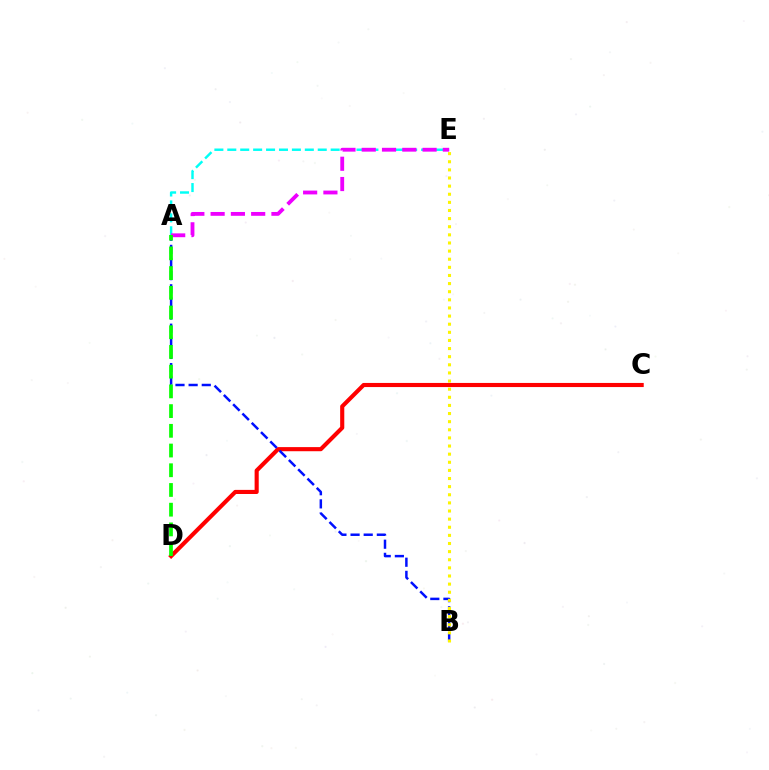{('C', 'D'): [{'color': '#ff0000', 'line_style': 'solid', 'thickness': 2.96}], ('A', 'B'): [{'color': '#0010ff', 'line_style': 'dashed', 'thickness': 1.78}], ('B', 'E'): [{'color': '#fcf500', 'line_style': 'dotted', 'thickness': 2.21}], ('A', 'E'): [{'color': '#00fff6', 'line_style': 'dashed', 'thickness': 1.76}, {'color': '#ee00ff', 'line_style': 'dashed', 'thickness': 2.75}], ('A', 'D'): [{'color': '#08ff00', 'line_style': 'dashed', 'thickness': 2.68}]}